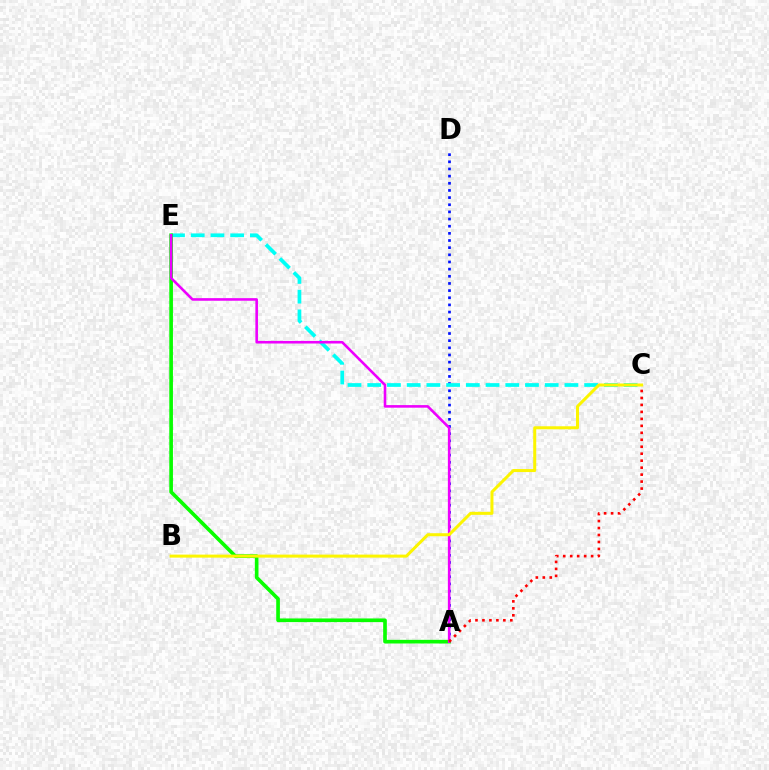{('A', 'D'): [{'color': '#0010ff', 'line_style': 'dotted', 'thickness': 1.94}], ('C', 'E'): [{'color': '#00fff6', 'line_style': 'dashed', 'thickness': 2.68}], ('A', 'E'): [{'color': '#08ff00', 'line_style': 'solid', 'thickness': 2.63}, {'color': '#ee00ff', 'line_style': 'solid', 'thickness': 1.87}], ('A', 'C'): [{'color': '#ff0000', 'line_style': 'dotted', 'thickness': 1.89}], ('B', 'C'): [{'color': '#fcf500', 'line_style': 'solid', 'thickness': 2.17}]}